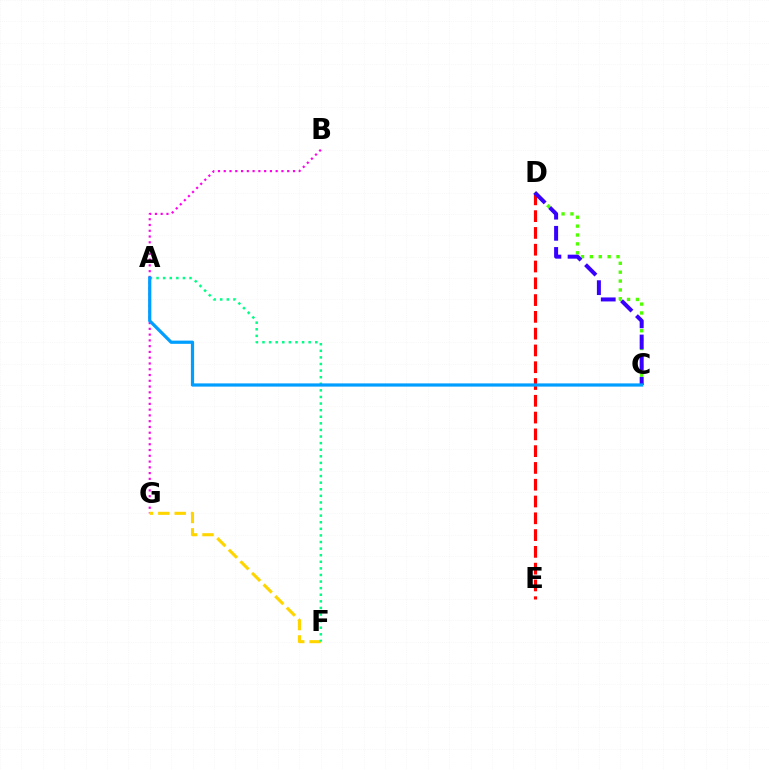{('D', 'E'): [{'color': '#ff0000', 'line_style': 'dashed', 'thickness': 2.28}], ('C', 'D'): [{'color': '#4fff00', 'line_style': 'dotted', 'thickness': 2.41}, {'color': '#3700ff', 'line_style': 'dashed', 'thickness': 2.87}], ('B', 'G'): [{'color': '#ff00ed', 'line_style': 'dotted', 'thickness': 1.57}], ('F', 'G'): [{'color': '#ffd500', 'line_style': 'dashed', 'thickness': 2.23}], ('A', 'F'): [{'color': '#00ff86', 'line_style': 'dotted', 'thickness': 1.79}], ('A', 'C'): [{'color': '#009eff', 'line_style': 'solid', 'thickness': 2.32}]}